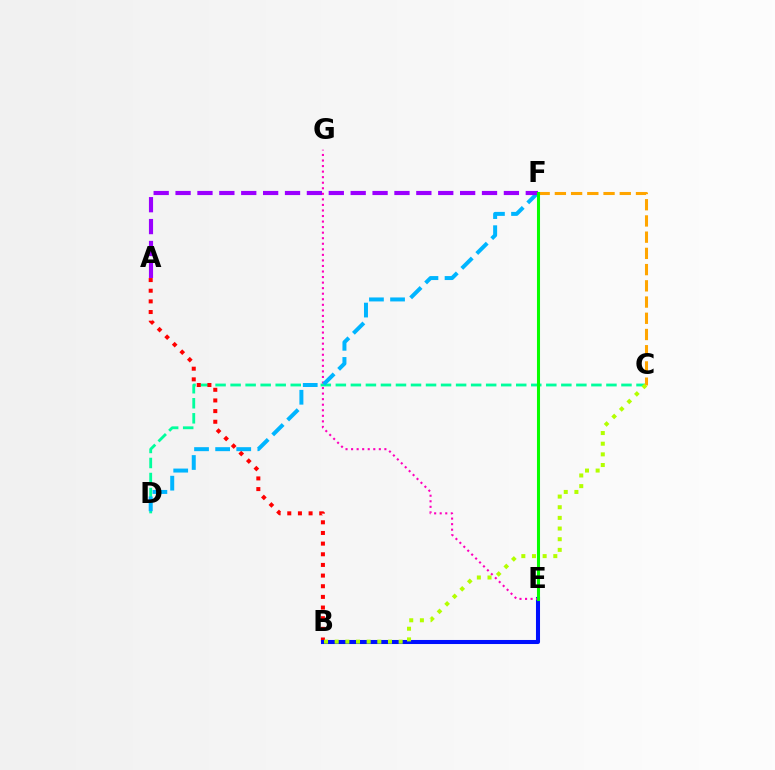{('C', 'D'): [{'color': '#00ff9d', 'line_style': 'dashed', 'thickness': 2.04}], ('A', 'B'): [{'color': '#ff0000', 'line_style': 'dotted', 'thickness': 2.89}], ('B', 'E'): [{'color': '#0010ff', 'line_style': 'solid', 'thickness': 2.92}], ('E', 'G'): [{'color': '#ff00bd', 'line_style': 'dotted', 'thickness': 1.51}], ('C', 'F'): [{'color': '#ffa500', 'line_style': 'dashed', 'thickness': 2.2}], ('D', 'F'): [{'color': '#00b5ff', 'line_style': 'dashed', 'thickness': 2.87}], ('A', 'F'): [{'color': '#9b00ff', 'line_style': 'dashed', 'thickness': 2.97}], ('B', 'C'): [{'color': '#b3ff00', 'line_style': 'dotted', 'thickness': 2.9}], ('E', 'F'): [{'color': '#08ff00', 'line_style': 'solid', 'thickness': 2.21}]}